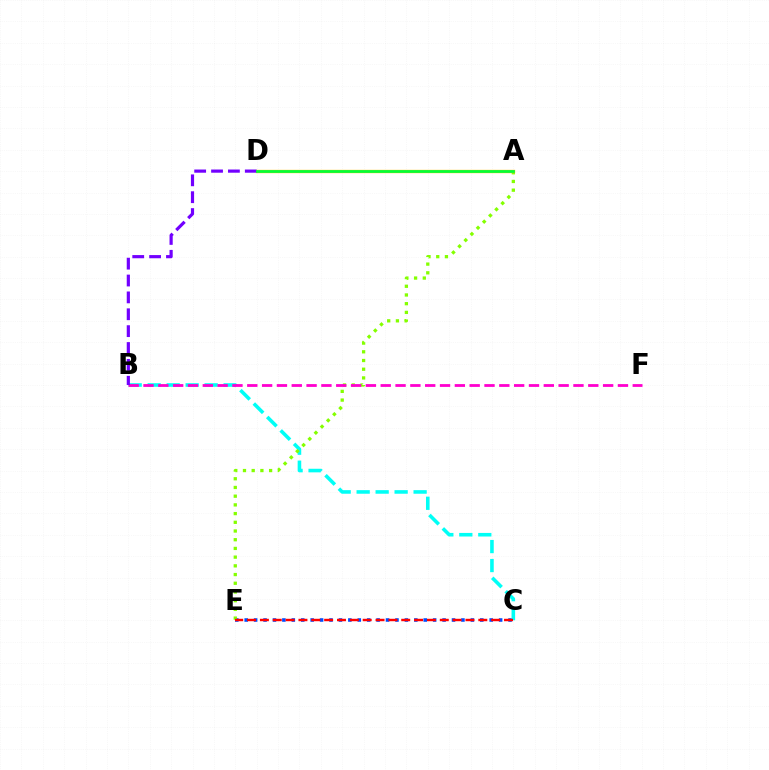{('C', 'E'): [{'color': '#004bff', 'line_style': 'dotted', 'thickness': 2.56}, {'color': '#ff0000', 'line_style': 'dashed', 'thickness': 1.75}], ('B', 'C'): [{'color': '#00fff6', 'line_style': 'dashed', 'thickness': 2.58}], ('A', 'E'): [{'color': '#84ff00', 'line_style': 'dotted', 'thickness': 2.37}], ('A', 'D'): [{'color': '#ffbd00', 'line_style': 'solid', 'thickness': 2.39}, {'color': '#00ff39', 'line_style': 'solid', 'thickness': 1.95}], ('B', 'F'): [{'color': '#ff00cf', 'line_style': 'dashed', 'thickness': 2.01}], ('B', 'D'): [{'color': '#7200ff', 'line_style': 'dashed', 'thickness': 2.29}]}